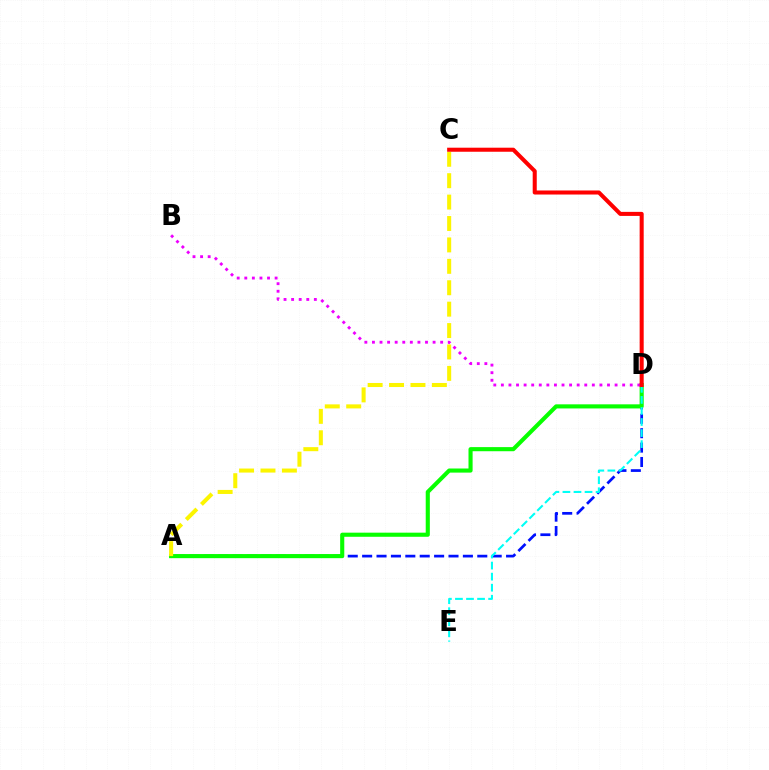{('A', 'D'): [{'color': '#0010ff', 'line_style': 'dashed', 'thickness': 1.96}, {'color': '#08ff00', 'line_style': 'solid', 'thickness': 2.96}], ('D', 'E'): [{'color': '#00fff6', 'line_style': 'dashed', 'thickness': 1.5}], ('A', 'C'): [{'color': '#fcf500', 'line_style': 'dashed', 'thickness': 2.91}], ('B', 'D'): [{'color': '#ee00ff', 'line_style': 'dotted', 'thickness': 2.06}], ('C', 'D'): [{'color': '#ff0000', 'line_style': 'solid', 'thickness': 2.91}]}